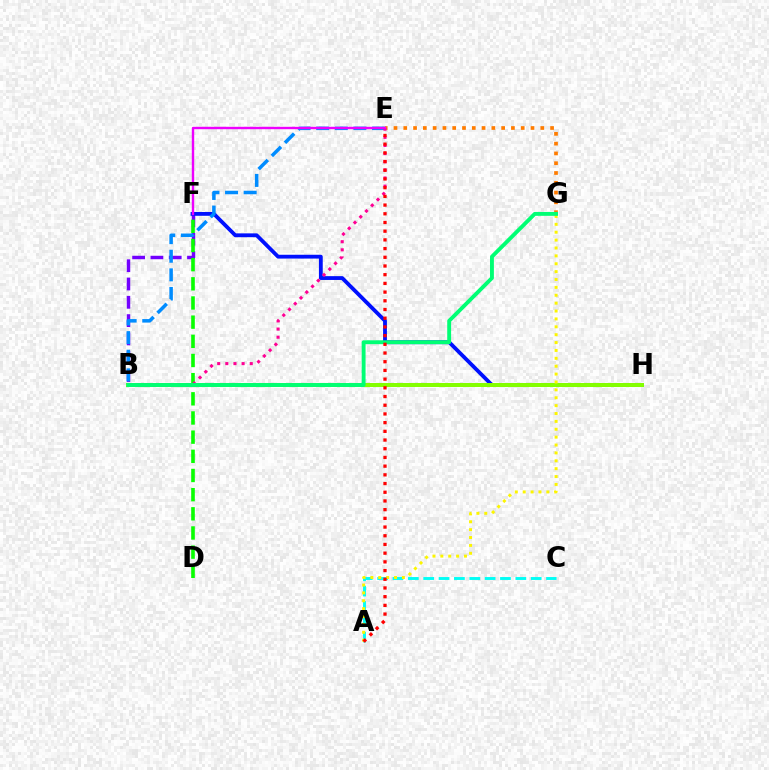{('A', 'C'): [{'color': '#00fff6', 'line_style': 'dashed', 'thickness': 2.09}], ('B', 'F'): [{'color': '#7200ff', 'line_style': 'dashed', 'thickness': 2.49}], ('F', 'H'): [{'color': '#0010ff', 'line_style': 'solid', 'thickness': 2.75}], ('E', 'G'): [{'color': '#ff7c00', 'line_style': 'dotted', 'thickness': 2.66}], ('D', 'F'): [{'color': '#08ff00', 'line_style': 'dashed', 'thickness': 2.6}], ('B', 'E'): [{'color': '#008cff', 'line_style': 'dashed', 'thickness': 2.53}, {'color': '#ff0094', 'line_style': 'dotted', 'thickness': 2.21}], ('B', 'H'): [{'color': '#84ff00', 'line_style': 'solid', 'thickness': 2.87}], ('A', 'G'): [{'color': '#fcf500', 'line_style': 'dotted', 'thickness': 2.14}], ('E', 'F'): [{'color': '#ee00ff', 'line_style': 'solid', 'thickness': 1.73}], ('B', 'G'): [{'color': '#00ff74', 'line_style': 'solid', 'thickness': 2.8}], ('A', 'E'): [{'color': '#ff0000', 'line_style': 'dotted', 'thickness': 2.36}]}